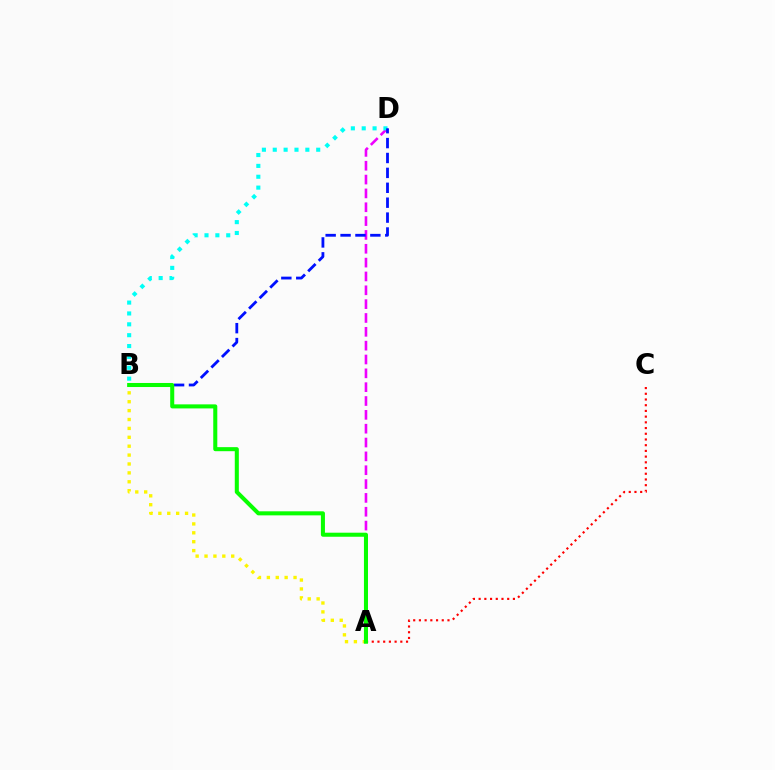{('A', 'D'): [{'color': '#ee00ff', 'line_style': 'dashed', 'thickness': 1.88}], ('A', 'C'): [{'color': '#ff0000', 'line_style': 'dotted', 'thickness': 1.55}], ('B', 'D'): [{'color': '#00fff6', 'line_style': 'dotted', 'thickness': 2.95}, {'color': '#0010ff', 'line_style': 'dashed', 'thickness': 2.02}], ('A', 'B'): [{'color': '#fcf500', 'line_style': 'dotted', 'thickness': 2.42}, {'color': '#08ff00', 'line_style': 'solid', 'thickness': 2.91}]}